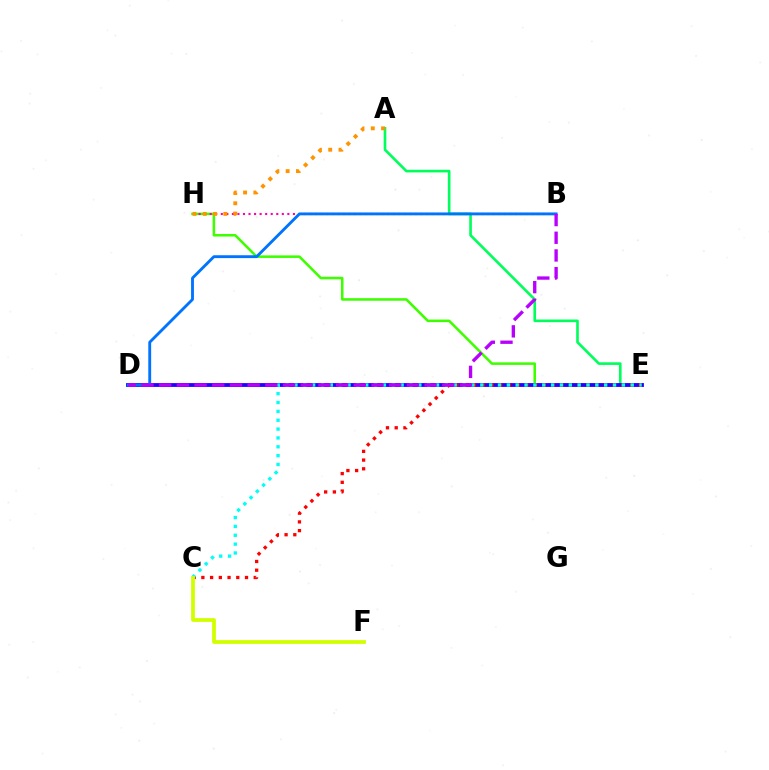{('E', 'H'): [{'color': '#3dff00', 'line_style': 'solid', 'thickness': 1.84}], ('A', 'E'): [{'color': '#00ff5c', 'line_style': 'solid', 'thickness': 1.9}], ('B', 'H'): [{'color': '#ff00ac', 'line_style': 'dotted', 'thickness': 1.51}], ('D', 'E'): [{'color': '#2500ff', 'line_style': 'solid', 'thickness': 2.75}], ('B', 'D'): [{'color': '#0074ff', 'line_style': 'solid', 'thickness': 2.06}, {'color': '#b900ff', 'line_style': 'dashed', 'thickness': 2.4}], ('C', 'E'): [{'color': '#ff0000', 'line_style': 'dotted', 'thickness': 2.37}, {'color': '#00fff6', 'line_style': 'dotted', 'thickness': 2.4}], ('A', 'H'): [{'color': '#ff9400', 'line_style': 'dotted', 'thickness': 2.79}], ('C', 'F'): [{'color': '#d1ff00', 'line_style': 'solid', 'thickness': 2.71}]}